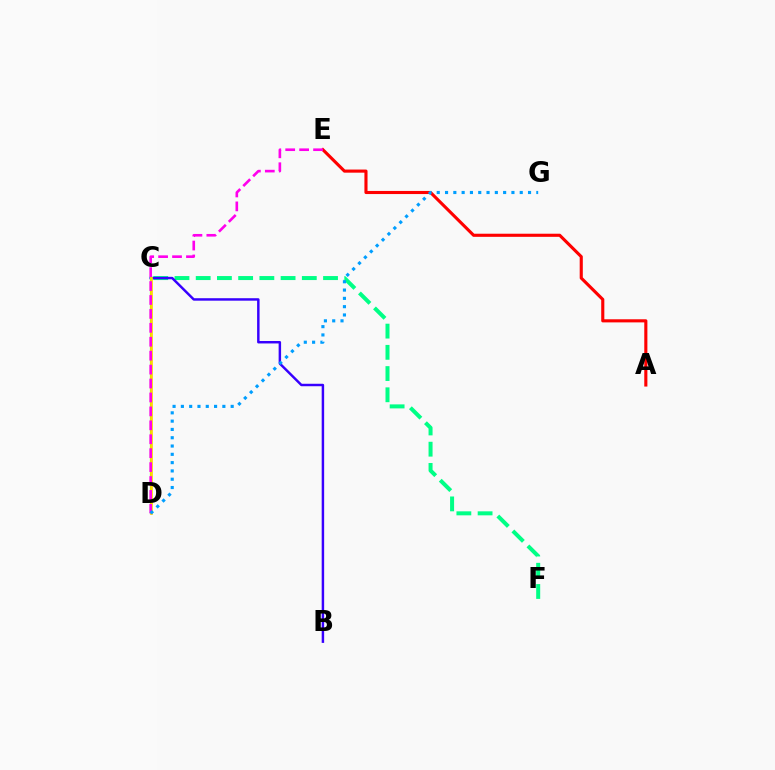{('A', 'E'): [{'color': '#ff0000', 'line_style': 'solid', 'thickness': 2.24}], ('C', 'F'): [{'color': '#00ff86', 'line_style': 'dashed', 'thickness': 2.88}], ('B', 'C'): [{'color': '#3700ff', 'line_style': 'solid', 'thickness': 1.77}], ('C', 'D'): [{'color': '#4fff00', 'line_style': 'solid', 'thickness': 1.57}, {'color': '#ffd500', 'line_style': 'solid', 'thickness': 1.92}], ('D', 'E'): [{'color': '#ff00ed', 'line_style': 'dashed', 'thickness': 1.89}], ('D', 'G'): [{'color': '#009eff', 'line_style': 'dotted', 'thickness': 2.25}]}